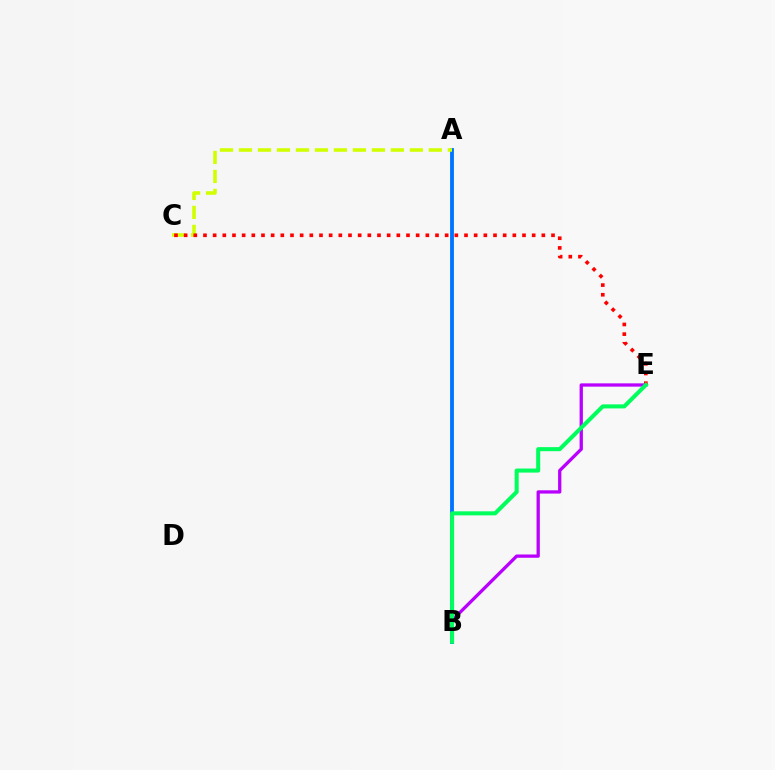{('B', 'E'): [{'color': '#b900ff', 'line_style': 'solid', 'thickness': 2.36}, {'color': '#00ff5c', 'line_style': 'solid', 'thickness': 2.91}], ('A', 'B'): [{'color': '#0074ff', 'line_style': 'solid', 'thickness': 2.77}], ('A', 'C'): [{'color': '#d1ff00', 'line_style': 'dashed', 'thickness': 2.58}], ('C', 'E'): [{'color': '#ff0000', 'line_style': 'dotted', 'thickness': 2.63}]}